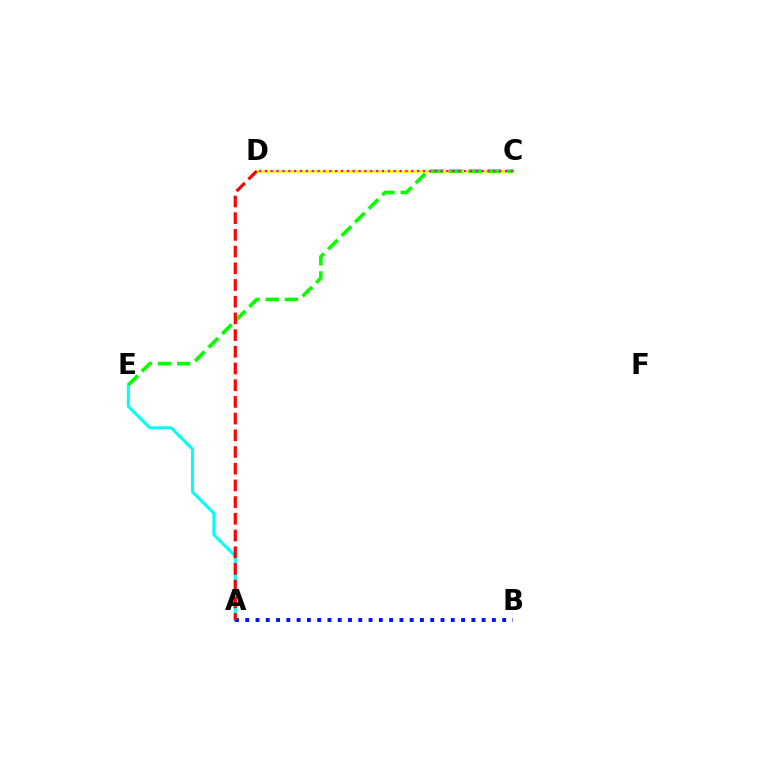{('C', 'D'): [{'color': '#fcf500', 'line_style': 'solid', 'thickness': 1.91}, {'color': '#ee00ff', 'line_style': 'dotted', 'thickness': 1.59}], ('A', 'E'): [{'color': '#00fff6', 'line_style': 'solid', 'thickness': 2.18}], ('C', 'E'): [{'color': '#08ff00', 'line_style': 'dashed', 'thickness': 2.61}], ('A', 'B'): [{'color': '#0010ff', 'line_style': 'dotted', 'thickness': 2.79}], ('A', 'D'): [{'color': '#ff0000', 'line_style': 'dashed', 'thickness': 2.27}]}